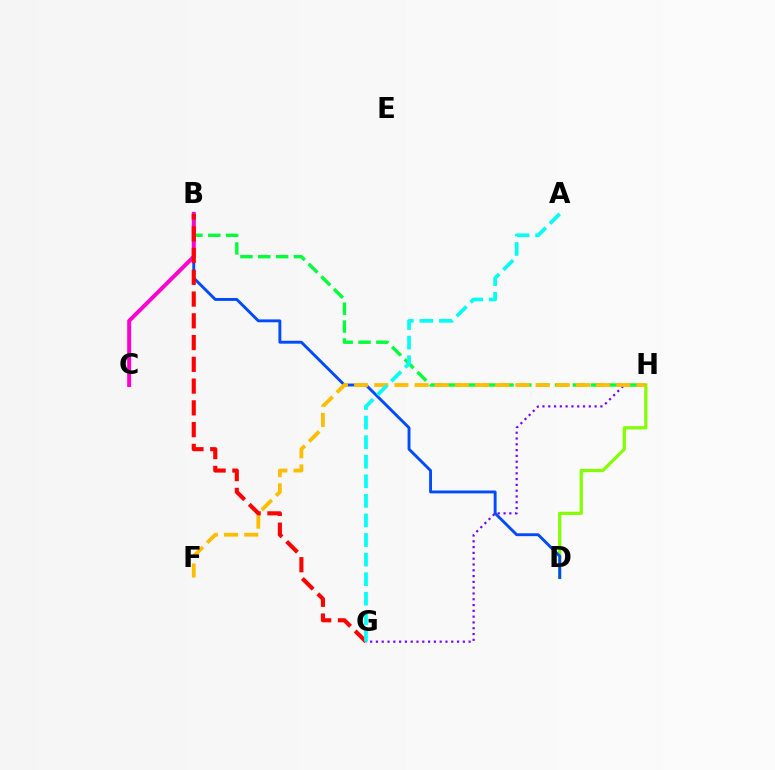{('G', 'H'): [{'color': '#7200ff', 'line_style': 'dotted', 'thickness': 1.57}], ('D', 'H'): [{'color': '#84ff00', 'line_style': 'solid', 'thickness': 2.32}], ('B', 'D'): [{'color': '#004bff', 'line_style': 'solid', 'thickness': 2.08}], ('B', 'H'): [{'color': '#00ff39', 'line_style': 'dashed', 'thickness': 2.42}], ('F', 'H'): [{'color': '#ffbd00', 'line_style': 'dashed', 'thickness': 2.74}], ('B', 'C'): [{'color': '#ff00cf', 'line_style': 'solid', 'thickness': 2.83}], ('B', 'G'): [{'color': '#ff0000', 'line_style': 'dashed', 'thickness': 2.96}], ('A', 'G'): [{'color': '#00fff6', 'line_style': 'dashed', 'thickness': 2.66}]}